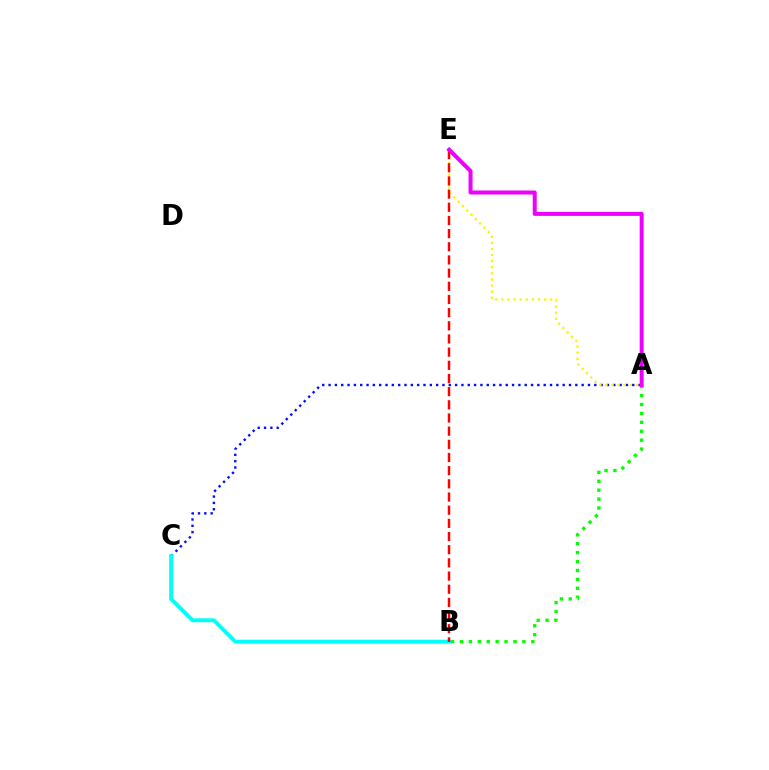{('A', 'C'): [{'color': '#0010ff', 'line_style': 'dotted', 'thickness': 1.72}], ('A', 'B'): [{'color': '#08ff00', 'line_style': 'dotted', 'thickness': 2.42}], ('B', 'C'): [{'color': '#00fff6', 'line_style': 'solid', 'thickness': 2.8}], ('A', 'E'): [{'color': '#fcf500', 'line_style': 'dotted', 'thickness': 1.66}, {'color': '#ee00ff', 'line_style': 'solid', 'thickness': 2.87}], ('B', 'E'): [{'color': '#ff0000', 'line_style': 'dashed', 'thickness': 1.79}]}